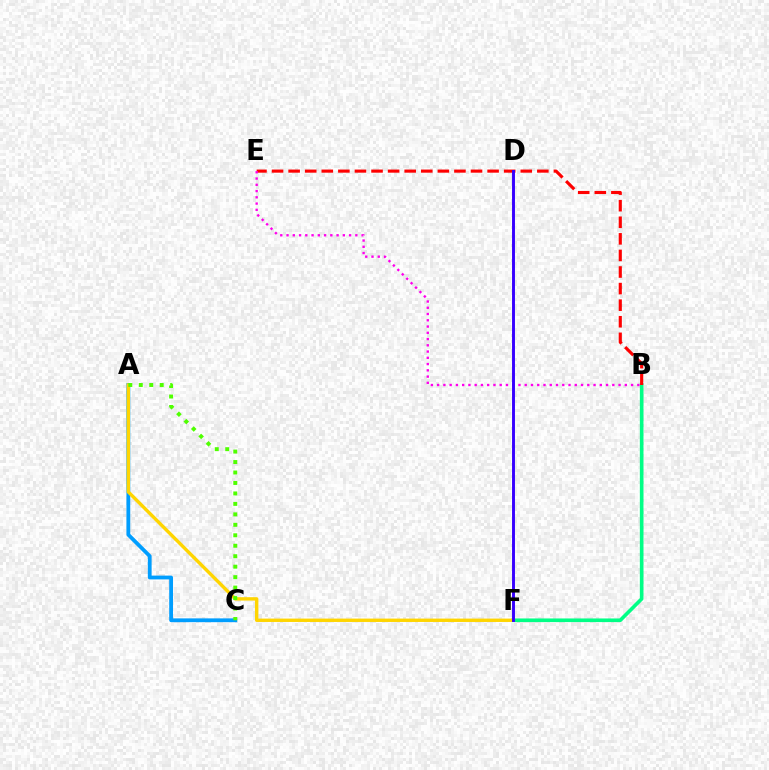{('B', 'F'): [{'color': '#00ff86', 'line_style': 'solid', 'thickness': 2.62}], ('B', 'E'): [{'color': '#ff0000', 'line_style': 'dashed', 'thickness': 2.25}, {'color': '#ff00ed', 'line_style': 'dotted', 'thickness': 1.7}], ('A', 'C'): [{'color': '#009eff', 'line_style': 'solid', 'thickness': 2.74}, {'color': '#4fff00', 'line_style': 'dotted', 'thickness': 2.84}], ('A', 'F'): [{'color': '#ffd500', 'line_style': 'solid', 'thickness': 2.44}], ('D', 'F'): [{'color': '#3700ff', 'line_style': 'solid', 'thickness': 2.1}]}